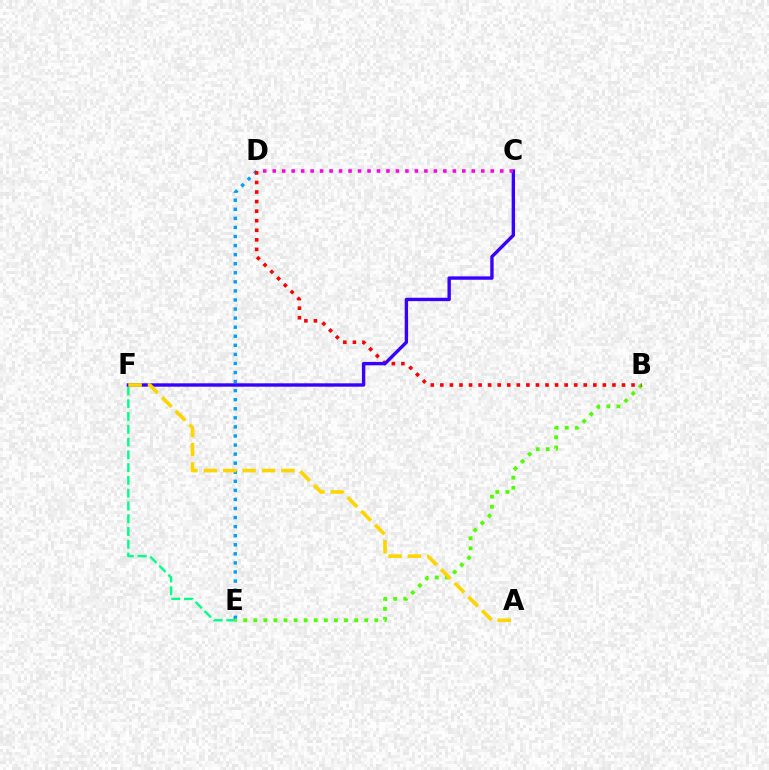{('D', 'E'): [{'color': '#009eff', 'line_style': 'dotted', 'thickness': 2.46}], ('B', 'E'): [{'color': '#4fff00', 'line_style': 'dotted', 'thickness': 2.74}], ('B', 'D'): [{'color': '#ff0000', 'line_style': 'dotted', 'thickness': 2.6}], ('E', 'F'): [{'color': '#00ff86', 'line_style': 'dashed', 'thickness': 1.74}], ('C', 'F'): [{'color': '#3700ff', 'line_style': 'solid', 'thickness': 2.43}], ('A', 'F'): [{'color': '#ffd500', 'line_style': 'dashed', 'thickness': 2.63}], ('C', 'D'): [{'color': '#ff00ed', 'line_style': 'dotted', 'thickness': 2.58}]}